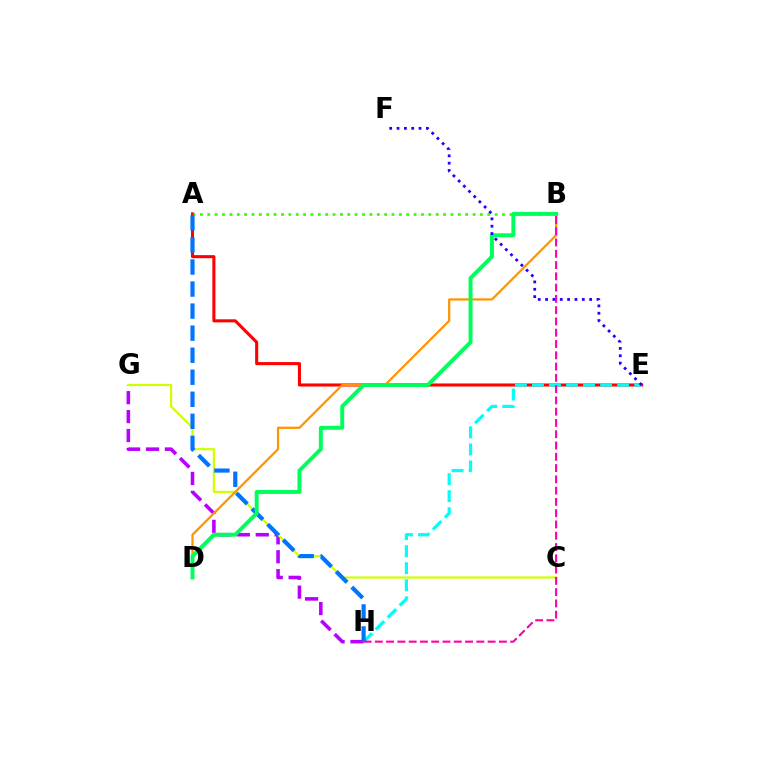{('G', 'H'): [{'color': '#b900ff', 'line_style': 'dashed', 'thickness': 2.57}], ('A', 'E'): [{'color': '#ff0000', 'line_style': 'solid', 'thickness': 2.21}], ('E', 'H'): [{'color': '#00fff6', 'line_style': 'dashed', 'thickness': 2.32}], ('C', 'G'): [{'color': '#d1ff00', 'line_style': 'solid', 'thickness': 1.59}], ('B', 'D'): [{'color': '#ff9400', 'line_style': 'solid', 'thickness': 1.61}, {'color': '#00ff5c', 'line_style': 'solid', 'thickness': 2.85}], ('A', 'B'): [{'color': '#3dff00', 'line_style': 'dotted', 'thickness': 2.0}], ('A', 'H'): [{'color': '#0074ff', 'line_style': 'dashed', 'thickness': 2.99}], ('E', 'F'): [{'color': '#2500ff', 'line_style': 'dotted', 'thickness': 2.0}], ('B', 'H'): [{'color': '#ff00ac', 'line_style': 'dashed', 'thickness': 1.53}]}